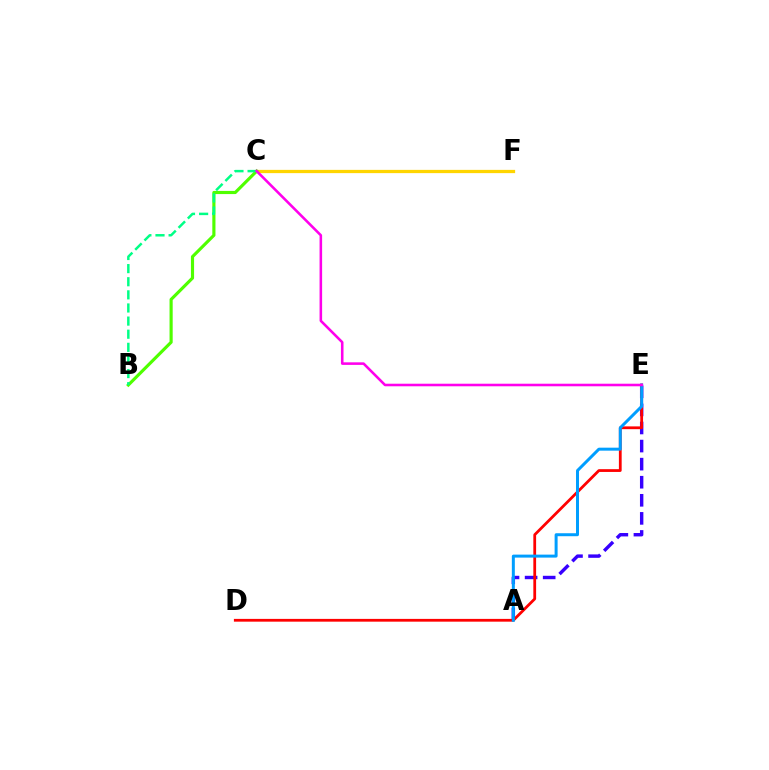{('C', 'F'): [{'color': '#ffd500', 'line_style': 'solid', 'thickness': 2.34}], ('B', 'C'): [{'color': '#4fff00', 'line_style': 'solid', 'thickness': 2.27}, {'color': '#00ff86', 'line_style': 'dashed', 'thickness': 1.78}], ('A', 'E'): [{'color': '#3700ff', 'line_style': 'dashed', 'thickness': 2.46}, {'color': '#009eff', 'line_style': 'solid', 'thickness': 2.15}], ('D', 'E'): [{'color': '#ff0000', 'line_style': 'solid', 'thickness': 2.0}], ('C', 'E'): [{'color': '#ff00ed', 'line_style': 'solid', 'thickness': 1.85}]}